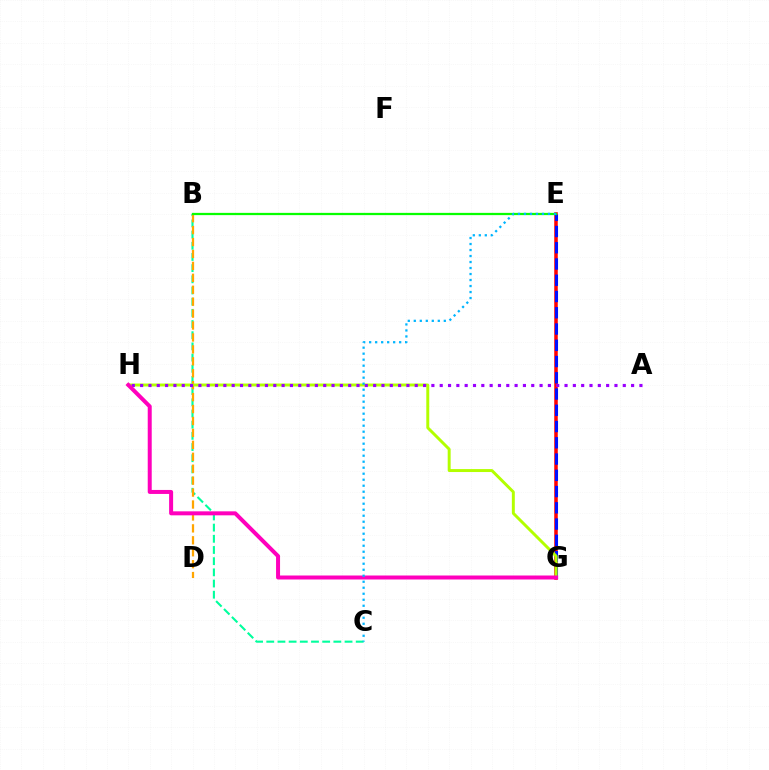{('B', 'C'): [{'color': '#00ff9d', 'line_style': 'dashed', 'thickness': 1.52}], ('E', 'G'): [{'color': '#ff0000', 'line_style': 'solid', 'thickness': 2.54}, {'color': '#0010ff', 'line_style': 'dashed', 'thickness': 2.21}], ('B', 'D'): [{'color': '#ffa500', 'line_style': 'dashed', 'thickness': 1.62}], ('B', 'E'): [{'color': '#08ff00', 'line_style': 'solid', 'thickness': 1.63}], ('G', 'H'): [{'color': '#b3ff00', 'line_style': 'solid', 'thickness': 2.13}, {'color': '#ff00bd', 'line_style': 'solid', 'thickness': 2.87}], ('A', 'H'): [{'color': '#9b00ff', 'line_style': 'dotted', 'thickness': 2.26}], ('C', 'E'): [{'color': '#00b5ff', 'line_style': 'dotted', 'thickness': 1.63}]}